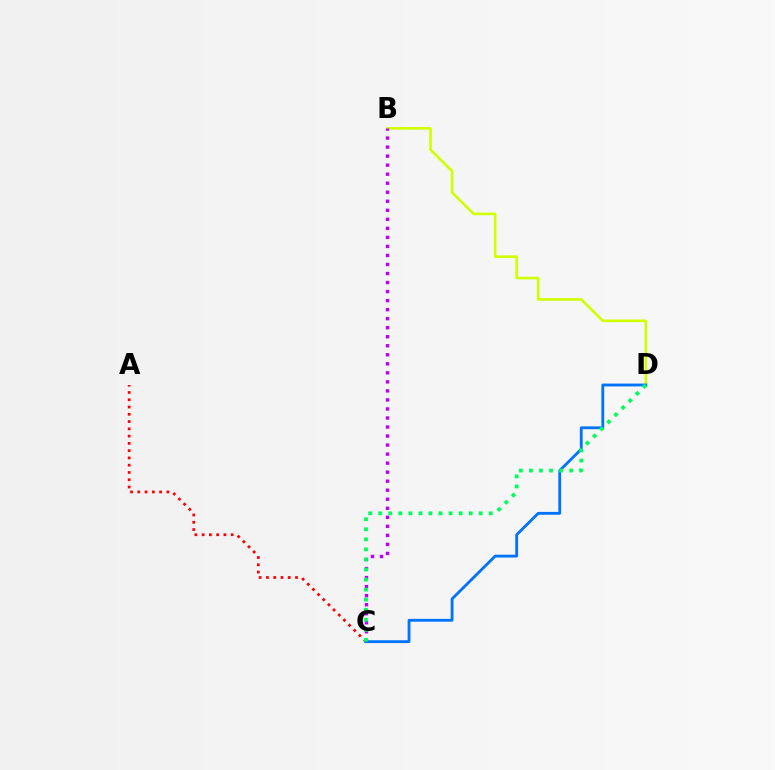{('B', 'D'): [{'color': '#d1ff00', 'line_style': 'solid', 'thickness': 1.89}], ('A', 'C'): [{'color': '#ff0000', 'line_style': 'dotted', 'thickness': 1.98}], ('B', 'C'): [{'color': '#b900ff', 'line_style': 'dotted', 'thickness': 2.45}], ('C', 'D'): [{'color': '#0074ff', 'line_style': 'solid', 'thickness': 2.04}, {'color': '#00ff5c', 'line_style': 'dotted', 'thickness': 2.73}]}